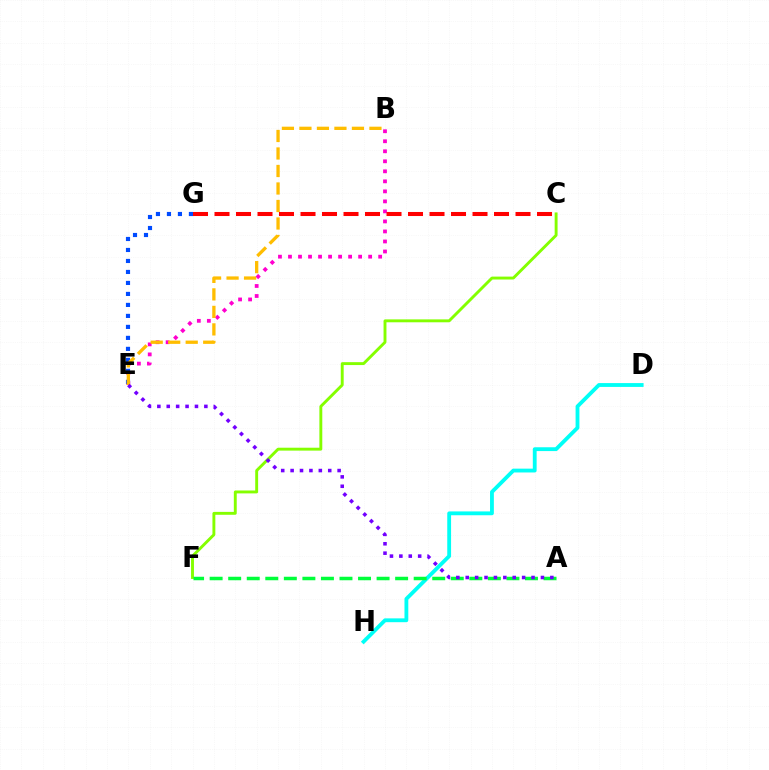{('C', 'F'): [{'color': '#84ff00', 'line_style': 'solid', 'thickness': 2.09}], ('B', 'E'): [{'color': '#ff00cf', 'line_style': 'dotted', 'thickness': 2.72}, {'color': '#ffbd00', 'line_style': 'dashed', 'thickness': 2.38}], ('D', 'H'): [{'color': '#00fff6', 'line_style': 'solid', 'thickness': 2.75}], ('A', 'F'): [{'color': '#00ff39', 'line_style': 'dashed', 'thickness': 2.52}], ('E', 'G'): [{'color': '#004bff', 'line_style': 'dotted', 'thickness': 2.99}], ('A', 'E'): [{'color': '#7200ff', 'line_style': 'dotted', 'thickness': 2.55}], ('C', 'G'): [{'color': '#ff0000', 'line_style': 'dashed', 'thickness': 2.92}]}